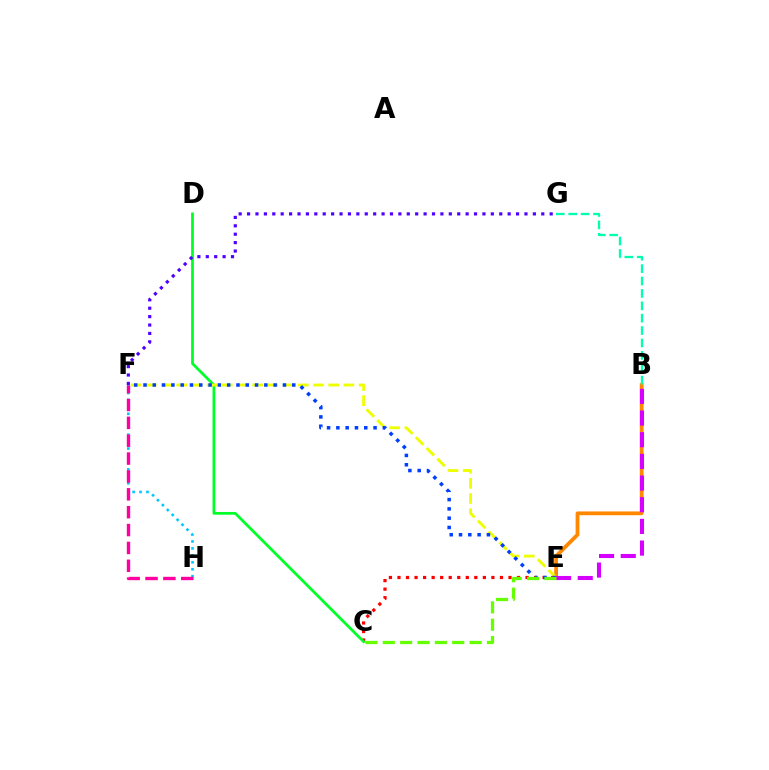{('C', 'E'): [{'color': '#ff0000', 'line_style': 'dotted', 'thickness': 2.32}, {'color': '#66ff00', 'line_style': 'dashed', 'thickness': 2.36}], ('B', 'E'): [{'color': '#ff8800', 'line_style': 'solid', 'thickness': 2.72}, {'color': '#d600ff', 'line_style': 'dashed', 'thickness': 2.94}], ('C', 'D'): [{'color': '#00ff27', 'line_style': 'solid', 'thickness': 1.97}], ('F', 'G'): [{'color': '#4f00ff', 'line_style': 'dotted', 'thickness': 2.28}], ('E', 'F'): [{'color': '#eeff00', 'line_style': 'dashed', 'thickness': 2.07}, {'color': '#003fff', 'line_style': 'dotted', 'thickness': 2.53}], ('B', 'G'): [{'color': '#00ffaf', 'line_style': 'dashed', 'thickness': 1.68}], ('F', 'H'): [{'color': '#00c7ff', 'line_style': 'dotted', 'thickness': 1.89}, {'color': '#ff00a0', 'line_style': 'dashed', 'thickness': 2.43}]}